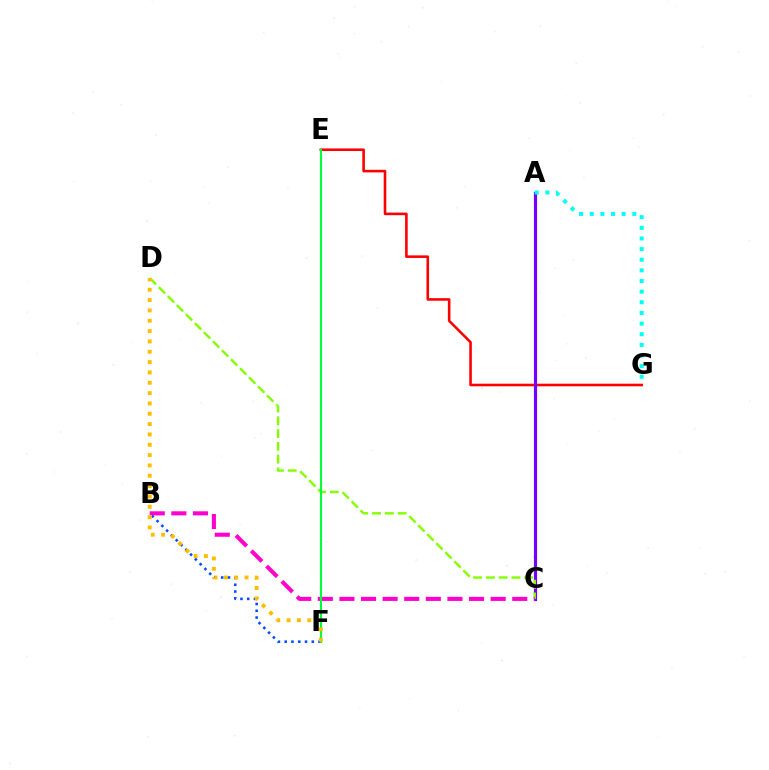{('E', 'G'): [{'color': '#ff0000', 'line_style': 'solid', 'thickness': 1.87}], ('A', 'C'): [{'color': '#7200ff', 'line_style': 'solid', 'thickness': 2.29}], ('B', 'F'): [{'color': '#004bff', 'line_style': 'dotted', 'thickness': 1.84}], ('C', 'D'): [{'color': '#84ff00', 'line_style': 'dashed', 'thickness': 1.73}], ('B', 'C'): [{'color': '#ff00cf', 'line_style': 'dashed', 'thickness': 2.93}], ('E', 'F'): [{'color': '#00ff39', 'line_style': 'solid', 'thickness': 1.52}], ('D', 'F'): [{'color': '#ffbd00', 'line_style': 'dotted', 'thickness': 2.81}], ('A', 'G'): [{'color': '#00fff6', 'line_style': 'dotted', 'thickness': 2.89}]}